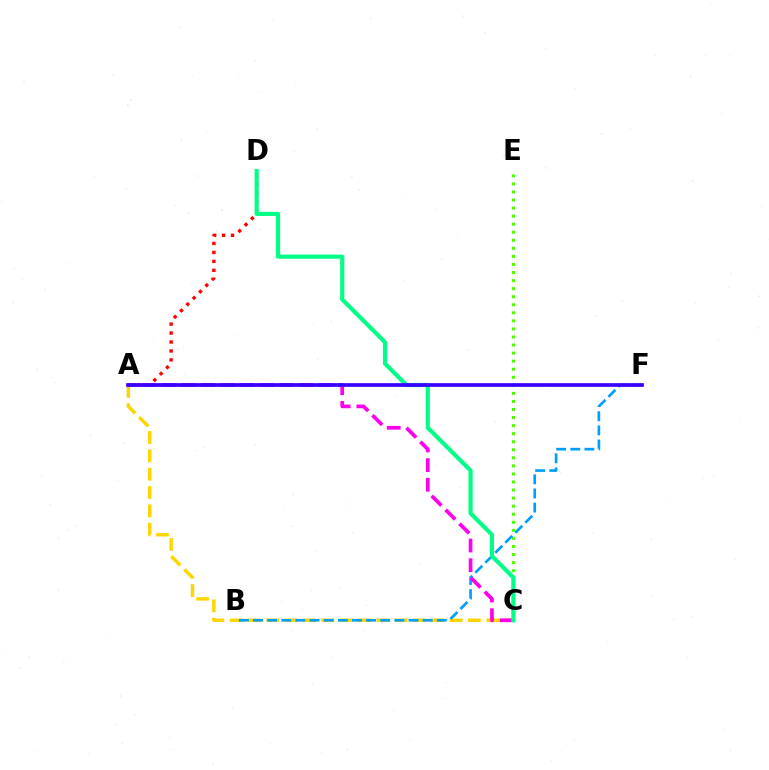{('C', 'E'): [{'color': '#4fff00', 'line_style': 'dotted', 'thickness': 2.19}], ('A', 'D'): [{'color': '#ff0000', 'line_style': 'dotted', 'thickness': 2.43}], ('A', 'C'): [{'color': '#ffd500', 'line_style': 'dashed', 'thickness': 2.49}, {'color': '#ff00ed', 'line_style': 'dashed', 'thickness': 2.67}], ('B', 'F'): [{'color': '#009eff', 'line_style': 'dashed', 'thickness': 1.92}], ('C', 'D'): [{'color': '#00ff86', 'line_style': 'solid', 'thickness': 2.98}], ('A', 'F'): [{'color': '#3700ff', 'line_style': 'solid', 'thickness': 2.66}]}